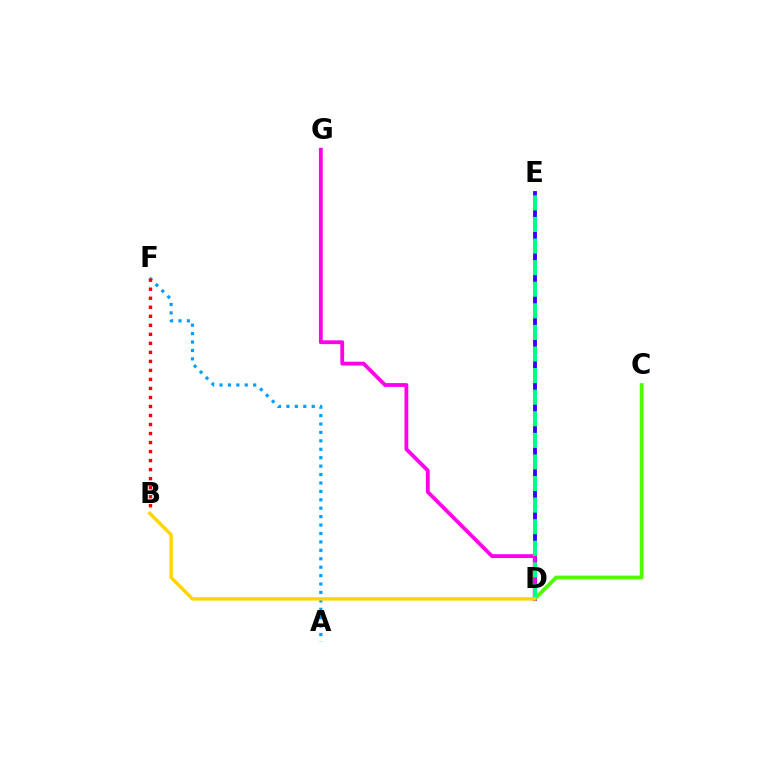{('D', 'E'): [{'color': '#3700ff', 'line_style': 'solid', 'thickness': 2.76}, {'color': '#00ff86', 'line_style': 'dashed', 'thickness': 2.93}], ('A', 'F'): [{'color': '#009eff', 'line_style': 'dotted', 'thickness': 2.29}], ('C', 'D'): [{'color': '#4fff00', 'line_style': 'solid', 'thickness': 2.75}], ('D', 'G'): [{'color': '#ff00ed', 'line_style': 'solid', 'thickness': 2.75}], ('B', 'F'): [{'color': '#ff0000', 'line_style': 'dotted', 'thickness': 2.45}], ('B', 'D'): [{'color': '#ffd500', 'line_style': 'solid', 'thickness': 2.43}]}